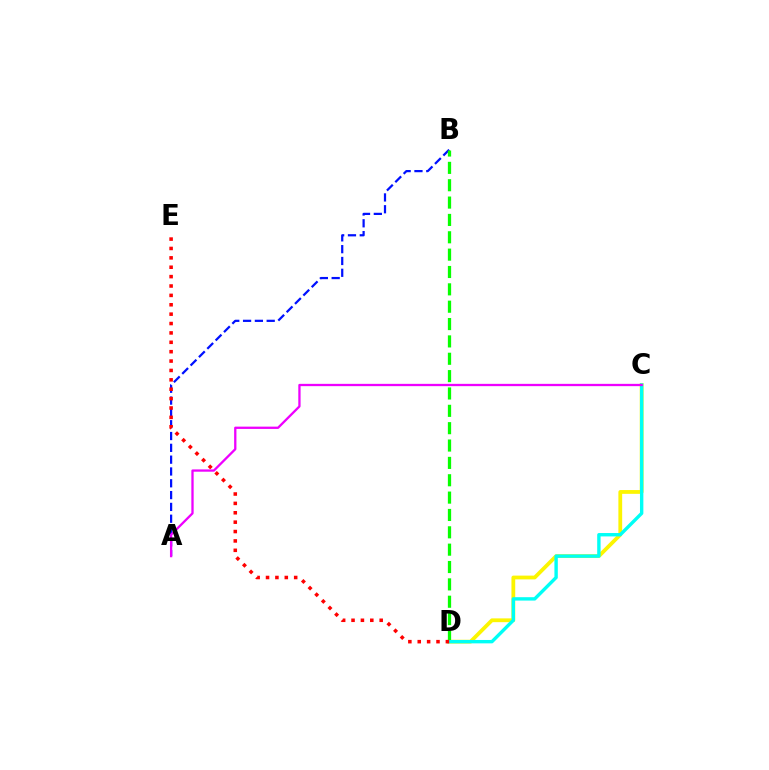{('C', 'D'): [{'color': '#fcf500', 'line_style': 'solid', 'thickness': 2.72}, {'color': '#00fff6', 'line_style': 'solid', 'thickness': 2.44}], ('A', 'B'): [{'color': '#0010ff', 'line_style': 'dashed', 'thickness': 1.6}], ('B', 'D'): [{'color': '#08ff00', 'line_style': 'dashed', 'thickness': 2.36}], ('D', 'E'): [{'color': '#ff0000', 'line_style': 'dotted', 'thickness': 2.55}], ('A', 'C'): [{'color': '#ee00ff', 'line_style': 'solid', 'thickness': 1.65}]}